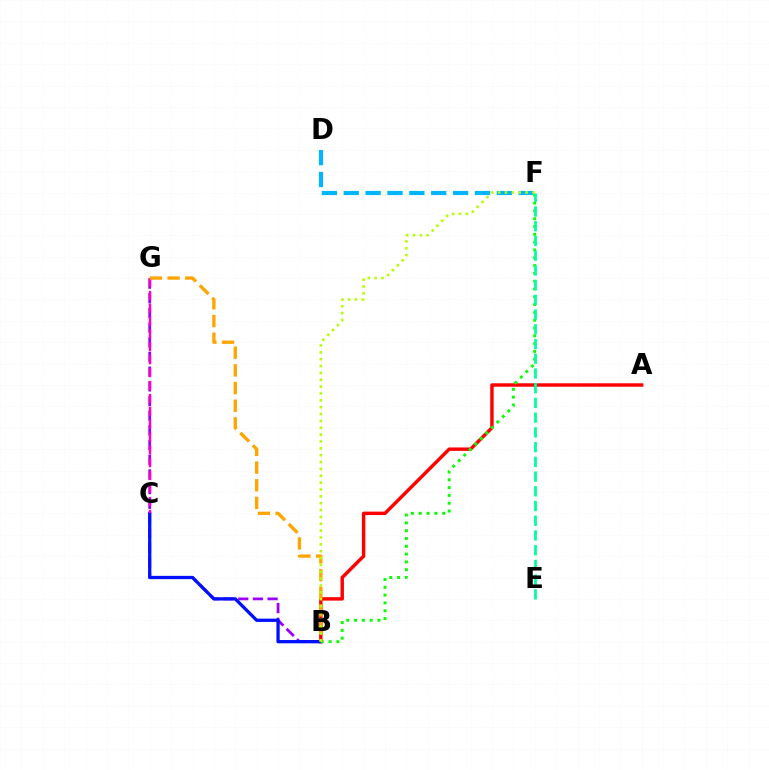{('B', 'G'): [{'color': '#9b00ff', 'line_style': 'dashed', 'thickness': 1.99}, {'color': '#ffa500', 'line_style': 'dashed', 'thickness': 2.4}], ('A', 'B'): [{'color': '#ff0000', 'line_style': 'solid', 'thickness': 2.47}], ('D', 'F'): [{'color': '#00b5ff', 'line_style': 'dashed', 'thickness': 2.97}], ('B', 'C'): [{'color': '#0010ff', 'line_style': 'solid', 'thickness': 2.36}], ('B', 'F'): [{'color': '#08ff00', 'line_style': 'dotted', 'thickness': 2.12}, {'color': '#b3ff00', 'line_style': 'dotted', 'thickness': 1.86}], ('C', 'G'): [{'color': '#ff00bd', 'line_style': 'dashed', 'thickness': 1.75}], ('E', 'F'): [{'color': '#00ff9d', 'line_style': 'dashed', 'thickness': 2.0}]}